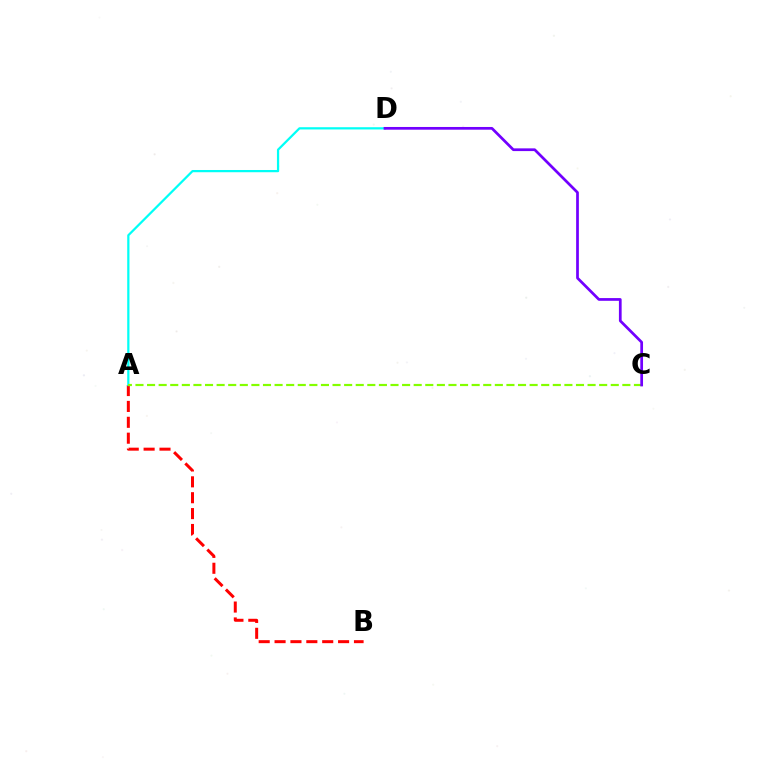{('A', 'B'): [{'color': '#ff0000', 'line_style': 'dashed', 'thickness': 2.16}], ('A', 'D'): [{'color': '#00fff6', 'line_style': 'solid', 'thickness': 1.61}], ('A', 'C'): [{'color': '#84ff00', 'line_style': 'dashed', 'thickness': 1.57}], ('C', 'D'): [{'color': '#7200ff', 'line_style': 'solid', 'thickness': 1.96}]}